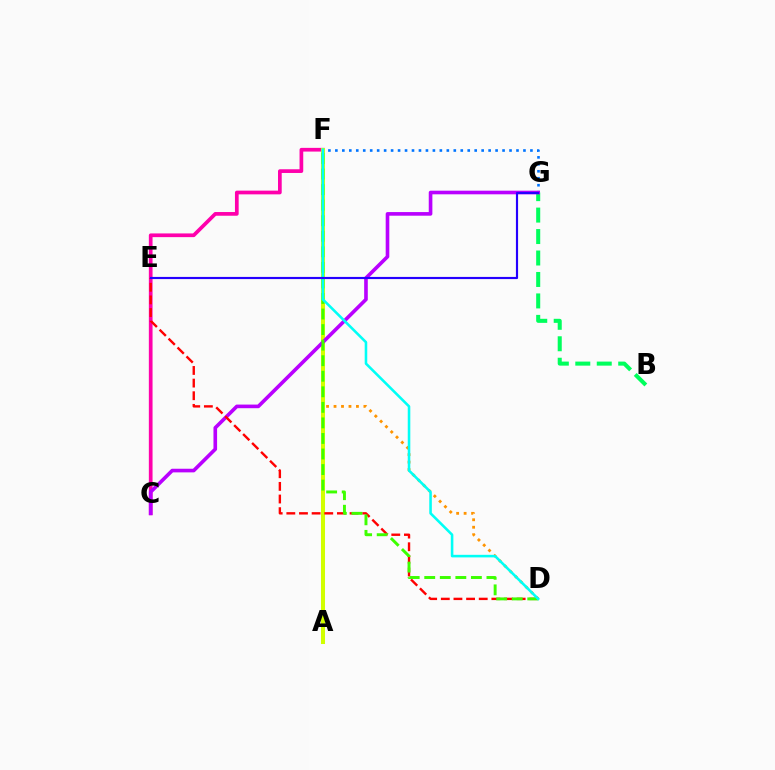{('F', 'G'): [{'color': '#0074ff', 'line_style': 'dotted', 'thickness': 1.89}], ('D', 'F'): [{'color': '#ff9400', 'line_style': 'dotted', 'thickness': 2.03}, {'color': '#3dff00', 'line_style': 'dashed', 'thickness': 2.11}, {'color': '#00fff6', 'line_style': 'solid', 'thickness': 1.85}], ('C', 'F'): [{'color': '#ff00ac', 'line_style': 'solid', 'thickness': 2.67}], ('B', 'G'): [{'color': '#00ff5c', 'line_style': 'dashed', 'thickness': 2.91}], ('A', 'F'): [{'color': '#d1ff00', 'line_style': 'solid', 'thickness': 2.91}], ('C', 'G'): [{'color': '#b900ff', 'line_style': 'solid', 'thickness': 2.61}], ('D', 'E'): [{'color': '#ff0000', 'line_style': 'dashed', 'thickness': 1.72}], ('E', 'G'): [{'color': '#2500ff', 'line_style': 'solid', 'thickness': 1.56}]}